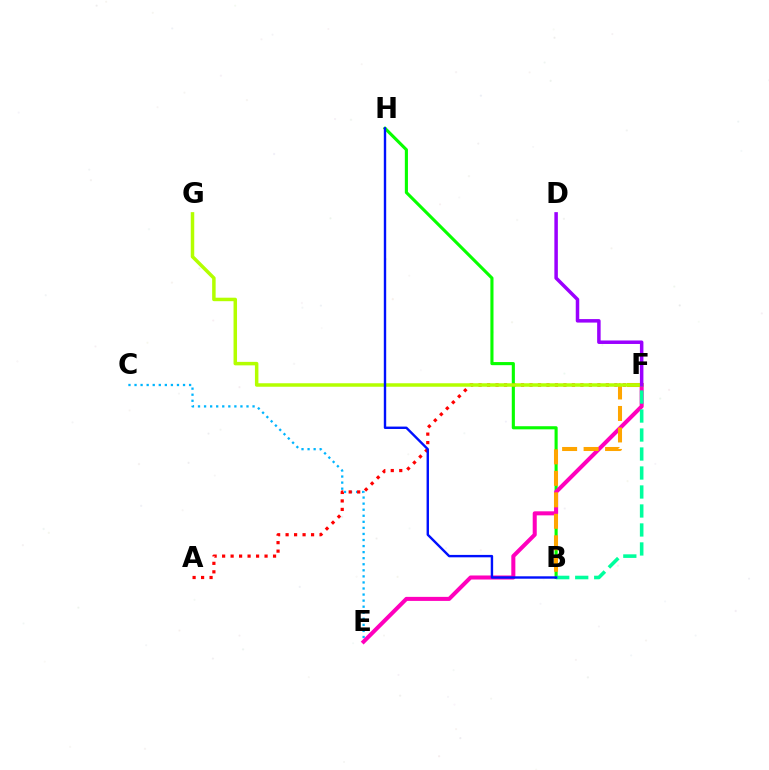{('C', 'E'): [{'color': '#00b5ff', 'line_style': 'dotted', 'thickness': 1.65}], ('B', 'H'): [{'color': '#08ff00', 'line_style': 'solid', 'thickness': 2.24}, {'color': '#0010ff', 'line_style': 'solid', 'thickness': 1.73}], ('E', 'F'): [{'color': '#ff00bd', 'line_style': 'solid', 'thickness': 2.91}], ('A', 'F'): [{'color': '#ff0000', 'line_style': 'dotted', 'thickness': 2.31}], ('B', 'F'): [{'color': '#00ff9d', 'line_style': 'dashed', 'thickness': 2.58}, {'color': '#ffa500', 'line_style': 'dashed', 'thickness': 2.92}], ('F', 'G'): [{'color': '#b3ff00', 'line_style': 'solid', 'thickness': 2.51}], ('D', 'F'): [{'color': '#9b00ff', 'line_style': 'solid', 'thickness': 2.52}]}